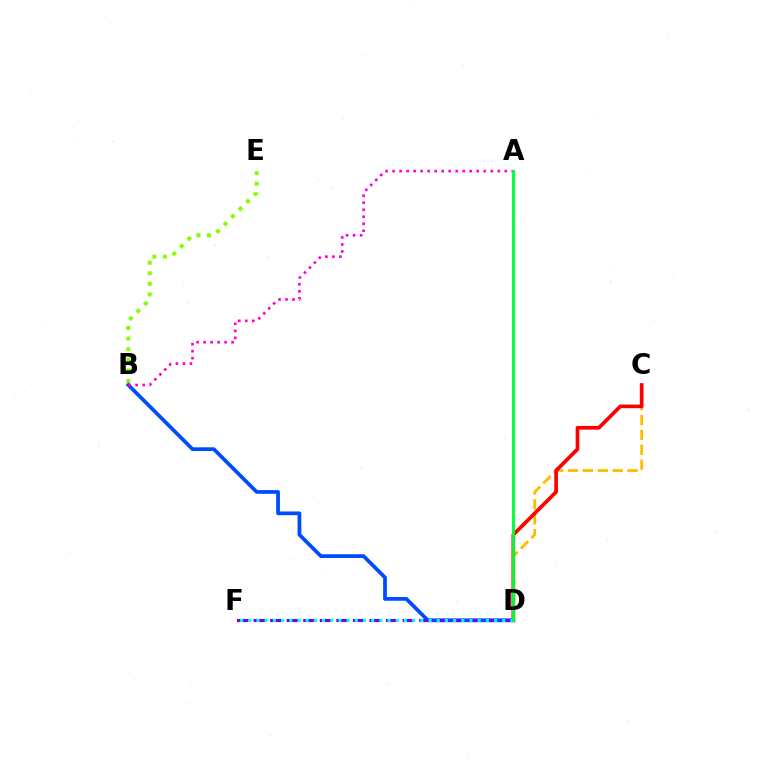{('C', 'D'): [{'color': '#ffbd00', 'line_style': 'dashed', 'thickness': 2.02}, {'color': '#ff0000', 'line_style': 'solid', 'thickness': 2.66}], ('B', 'E'): [{'color': '#84ff00', 'line_style': 'dotted', 'thickness': 2.88}], ('B', 'D'): [{'color': '#004bff', 'line_style': 'solid', 'thickness': 2.69}], ('A', 'B'): [{'color': '#ff00cf', 'line_style': 'dotted', 'thickness': 1.91}], ('D', 'F'): [{'color': '#7200ff', 'line_style': 'dashed', 'thickness': 2.25}, {'color': '#00fff6', 'line_style': 'dotted', 'thickness': 2.23}], ('A', 'D'): [{'color': '#00ff39', 'line_style': 'solid', 'thickness': 2.08}]}